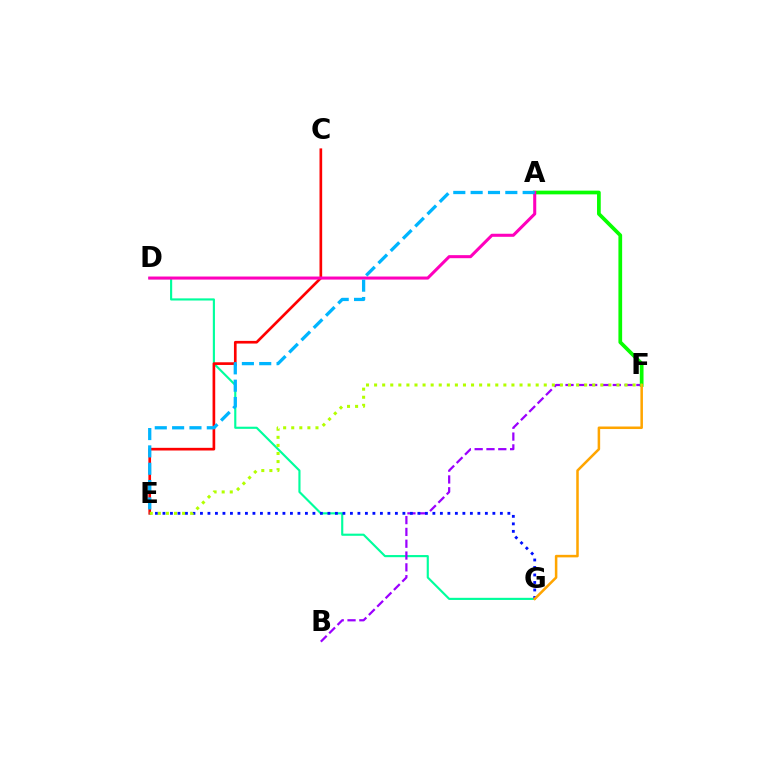{('D', 'G'): [{'color': '#00ff9d', 'line_style': 'solid', 'thickness': 1.54}], ('B', 'F'): [{'color': '#9b00ff', 'line_style': 'dashed', 'thickness': 1.61}], ('C', 'E'): [{'color': '#ff0000', 'line_style': 'solid', 'thickness': 1.92}], ('A', 'F'): [{'color': '#08ff00', 'line_style': 'solid', 'thickness': 2.68}], ('A', 'D'): [{'color': '#ff00bd', 'line_style': 'solid', 'thickness': 2.2}], ('E', 'G'): [{'color': '#0010ff', 'line_style': 'dotted', 'thickness': 2.04}], ('F', 'G'): [{'color': '#ffa500', 'line_style': 'solid', 'thickness': 1.82}], ('E', 'F'): [{'color': '#b3ff00', 'line_style': 'dotted', 'thickness': 2.2}], ('A', 'E'): [{'color': '#00b5ff', 'line_style': 'dashed', 'thickness': 2.36}]}